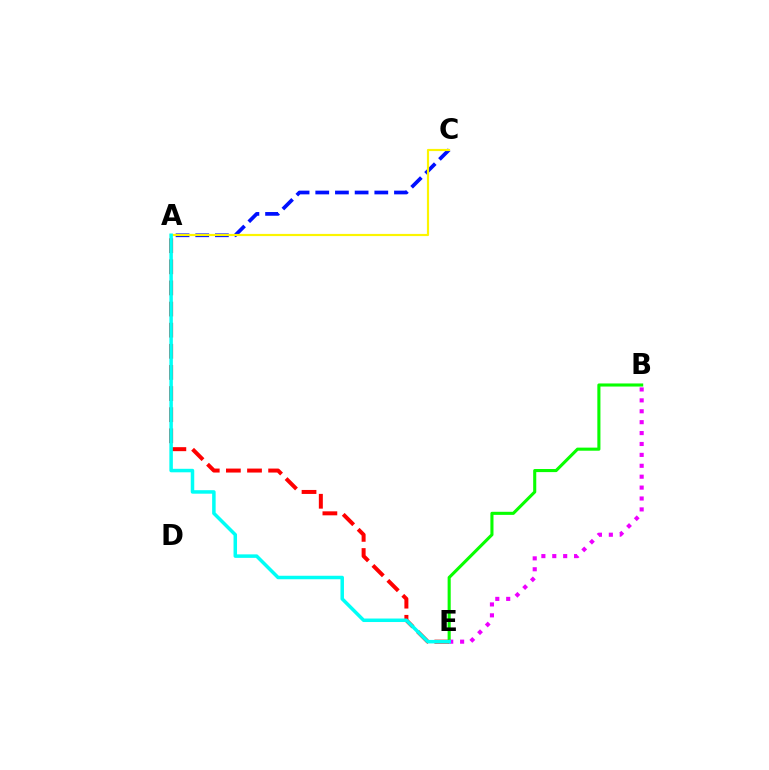{('A', 'E'): [{'color': '#ff0000', 'line_style': 'dashed', 'thickness': 2.87}, {'color': '#00fff6', 'line_style': 'solid', 'thickness': 2.52}], ('A', 'C'): [{'color': '#0010ff', 'line_style': 'dashed', 'thickness': 2.67}, {'color': '#fcf500', 'line_style': 'solid', 'thickness': 1.57}], ('B', 'E'): [{'color': '#08ff00', 'line_style': 'solid', 'thickness': 2.22}, {'color': '#ee00ff', 'line_style': 'dotted', 'thickness': 2.96}]}